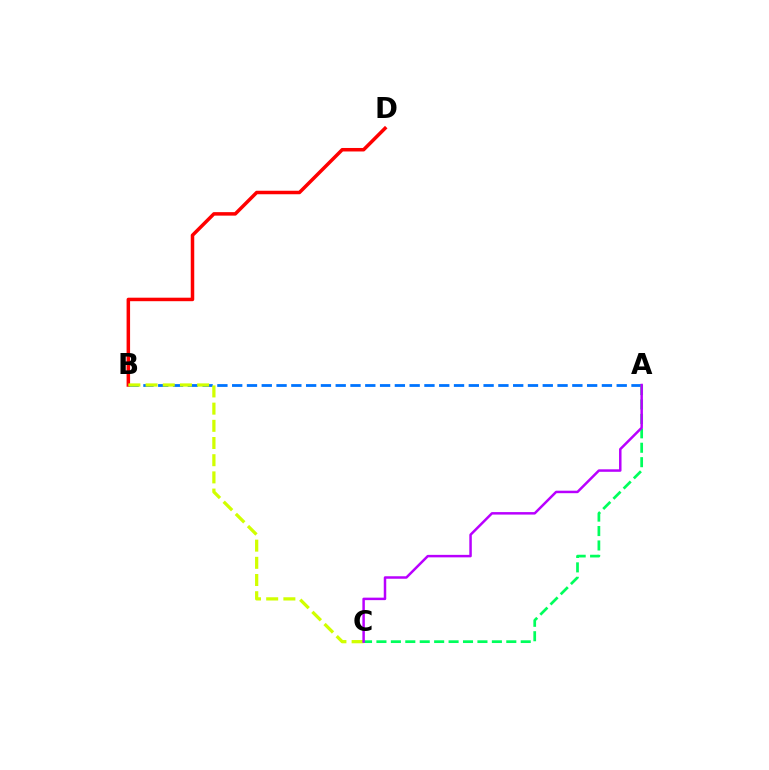{('A', 'B'): [{'color': '#0074ff', 'line_style': 'dashed', 'thickness': 2.01}], ('A', 'C'): [{'color': '#00ff5c', 'line_style': 'dashed', 'thickness': 1.96}, {'color': '#b900ff', 'line_style': 'solid', 'thickness': 1.79}], ('B', 'D'): [{'color': '#ff0000', 'line_style': 'solid', 'thickness': 2.52}], ('B', 'C'): [{'color': '#d1ff00', 'line_style': 'dashed', 'thickness': 2.34}]}